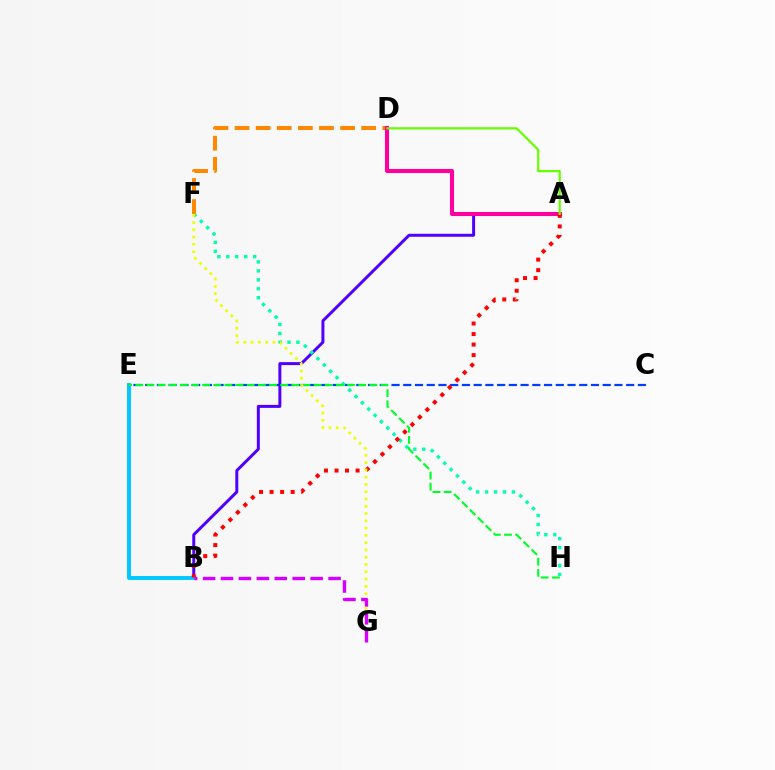{('C', 'E'): [{'color': '#003fff', 'line_style': 'dashed', 'thickness': 1.59}], ('A', 'B'): [{'color': '#4f00ff', 'line_style': 'solid', 'thickness': 2.15}, {'color': '#ff0000', 'line_style': 'dotted', 'thickness': 2.86}], ('F', 'H'): [{'color': '#00ffaf', 'line_style': 'dotted', 'thickness': 2.43}], ('D', 'F'): [{'color': '#ff8800', 'line_style': 'dashed', 'thickness': 2.87}], ('A', 'D'): [{'color': '#ff00a0', 'line_style': 'solid', 'thickness': 2.94}, {'color': '#66ff00', 'line_style': 'solid', 'thickness': 1.6}], ('B', 'E'): [{'color': '#00c7ff', 'line_style': 'solid', 'thickness': 2.82}], ('E', 'H'): [{'color': '#00ff27', 'line_style': 'dashed', 'thickness': 1.51}], ('F', 'G'): [{'color': '#eeff00', 'line_style': 'dotted', 'thickness': 1.98}], ('B', 'G'): [{'color': '#d600ff', 'line_style': 'dashed', 'thickness': 2.44}]}